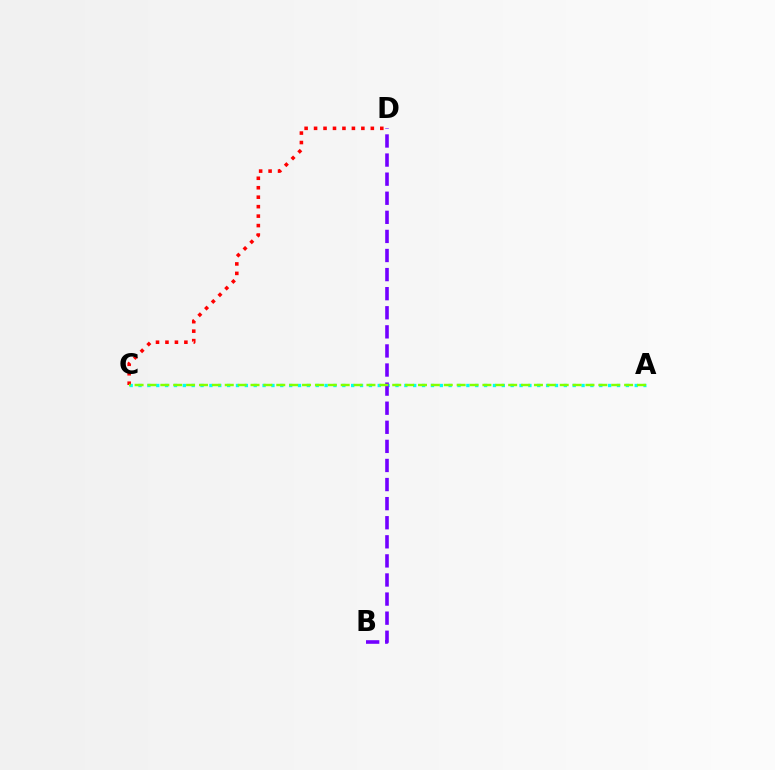{('A', 'C'): [{'color': '#00fff6', 'line_style': 'dotted', 'thickness': 2.41}, {'color': '#84ff00', 'line_style': 'dashed', 'thickness': 1.75}], ('C', 'D'): [{'color': '#ff0000', 'line_style': 'dotted', 'thickness': 2.57}], ('B', 'D'): [{'color': '#7200ff', 'line_style': 'dashed', 'thickness': 2.59}]}